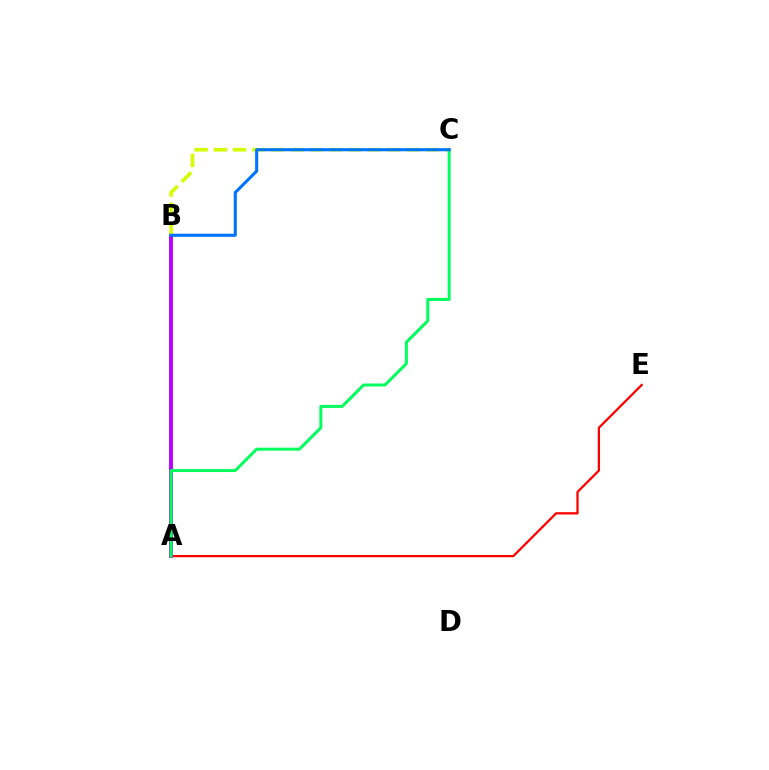{('A', 'E'): [{'color': '#ff0000', 'line_style': 'solid', 'thickness': 1.63}], ('A', 'B'): [{'color': '#b900ff', 'line_style': 'solid', 'thickness': 2.81}], ('B', 'C'): [{'color': '#d1ff00', 'line_style': 'dashed', 'thickness': 2.62}, {'color': '#0074ff', 'line_style': 'solid', 'thickness': 2.21}], ('A', 'C'): [{'color': '#00ff5c', 'line_style': 'solid', 'thickness': 2.14}]}